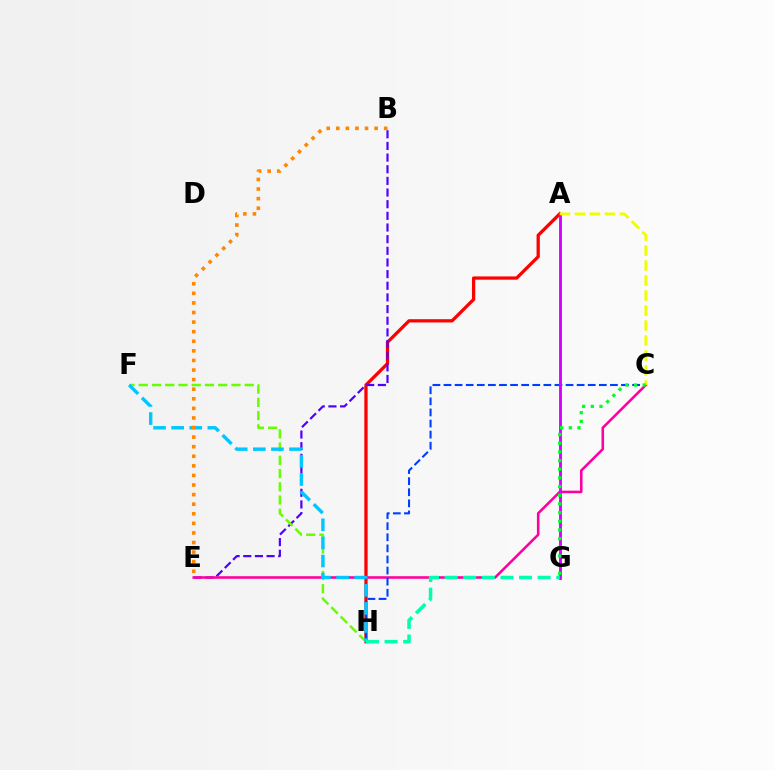{('A', 'H'): [{'color': '#ff0000', 'line_style': 'solid', 'thickness': 2.36}], ('B', 'E'): [{'color': '#4f00ff', 'line_style': 'dashed', 'thickness': 1.58}, {'color': '#ff8800', 'line_style': 'dotted', 'thickness': 2.6}], ('C', 'E'): [{'color': '#ff00a0', 'line_style': 'solid', 'thickness': 1.85}], ('C', 'H'): [{'color': '#003fff', 'line_style': 'dashed', 'thickness': 1.51}], ('A', 'G'): [{'color': '#d600ff', 'line_style': 'solid', 'thickness': 2.06}], ('F', 'H'): [{'color': '#66ff00', 'line_style': 'dashed', 'thickness': 1.8}, {'color': '#00c7ff', 'line_style': 'dashed', 'thickness': 2.46}], ('A', 'C'): [{'color': '#eeff00', 'line_style': 'dashed', 'thickness': 2.04}], ('C', 'G'): [{'color': '#00ff27', 'line_style': 'dotted', 'thickness': 2.36}], ('G', 'H'): [{'color': '#00ffaf', 'line_style': 'dashed', 'thickness': 2.53}]}